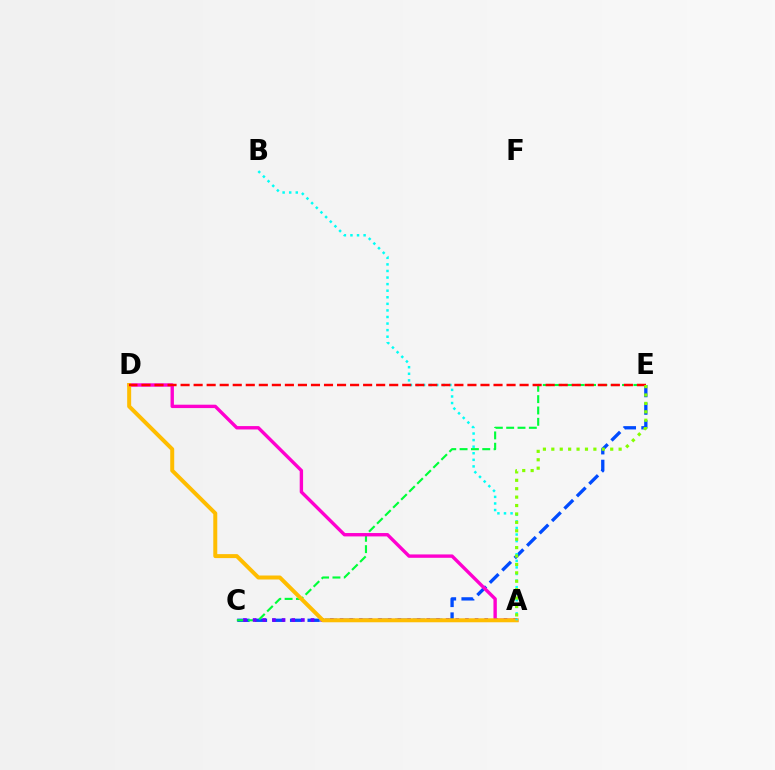{('C', 'E'): [{'color': '#004bff', 'line_style': 'dashed', 'thickness': 2.38}, {'color': '#00ff39', 'line_style': 'dashed', 'thickness': 1.54}], ('A', 'D'): [{'color': '#ff00cf', 'line_style': 'solid', 'thickness': 2.43}, {'color': '#ffbd00', 'line_style': 'solid', 'thickness': 2.87}], ('A', 'C'): [{'color': '#7200ff', 'line_style': 'dotted', 'thickness': 2.62}], ('A', 'B'): [{'color': '#00fff6', 'line_style': 'dotted', 'thickness': 1.79}], ('D', 'E'): [{'color': '#ff0000', 'line_style': 'dashed', 'thickness': 1.77}], ('A', 'E'): [{'color': '#84ff00', 'line_style': 'dotted', 'thickness': 2.29}]}